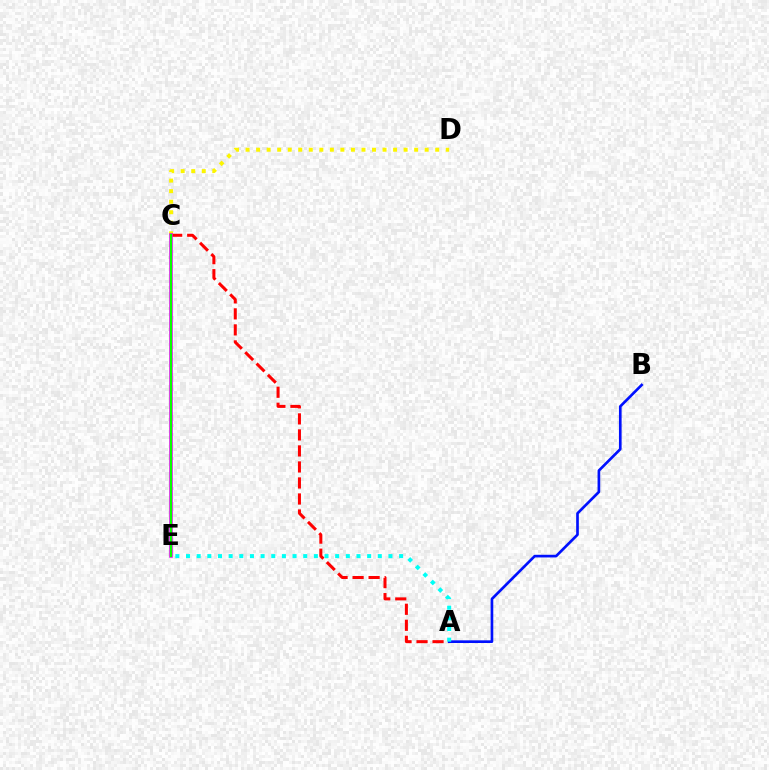{('C', 'D'): [{'color': '#fcf500', 'line_style': 'dotted', 'thickness': 2.86}], ('A', 'C'): [{'color': '#ff0000', 'line_style': 'dashed', 'thickness': 2.18}], ('A', 'B'): [{'color': '#0010ff', 'line_style': 'solid', 'thickness': 1.92}], ('A', 'E'): [{'color': '#00fff6', 'line_style': 'dotted', 'thickness': 2.89}], ('C', 'E'): [{'color': '#ee00ff', 'line_style': 'solid', 'thickness': 2.56}, {'color': '#08ff00', 'line_style': 'solid', 'thickness': 1.59}]}